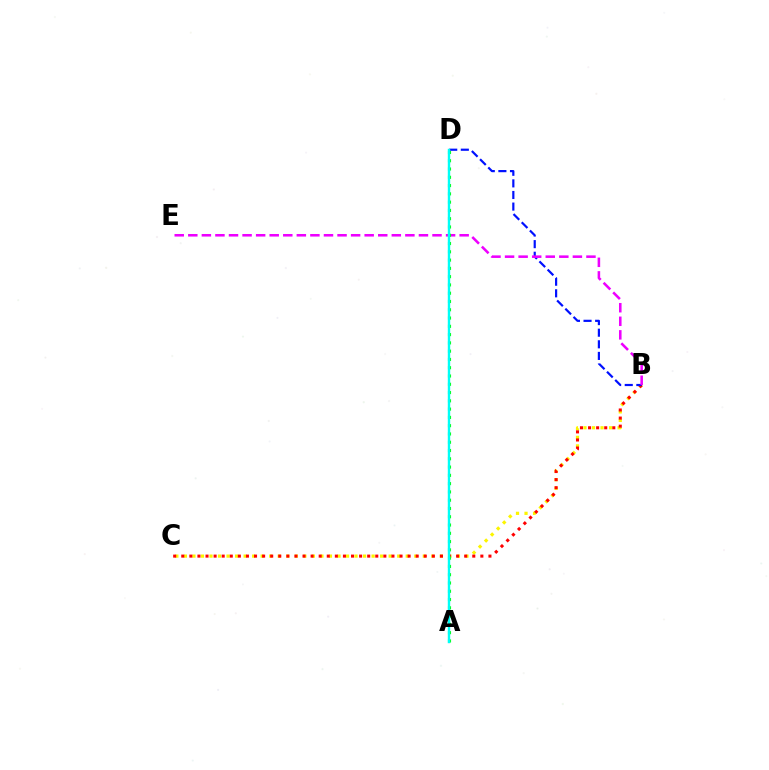{('B', 'C'): [{'color': '#fcf500', 'line_style': 'dotted', 'thickness': 2.32}, {'color': '#ff0000', 'line_style': 'dotted', 'thickness': 2.2}], ('B', 'D'): [{'color': '#0010ff', 'line_style': 'dashed', 'thickness': 1.58}], ('B', 'E'): [{'color': '#ee00ff', 'line_style': 'dashed', 'thickness': 1.84}], ('A', 'D'): [{'color': '#08ff00', 'line_style': 'dotted', 'thickness': 2.25}, {'color': '#00fff6', 'line_style': 'solid', 'thickness': 1.74}]}